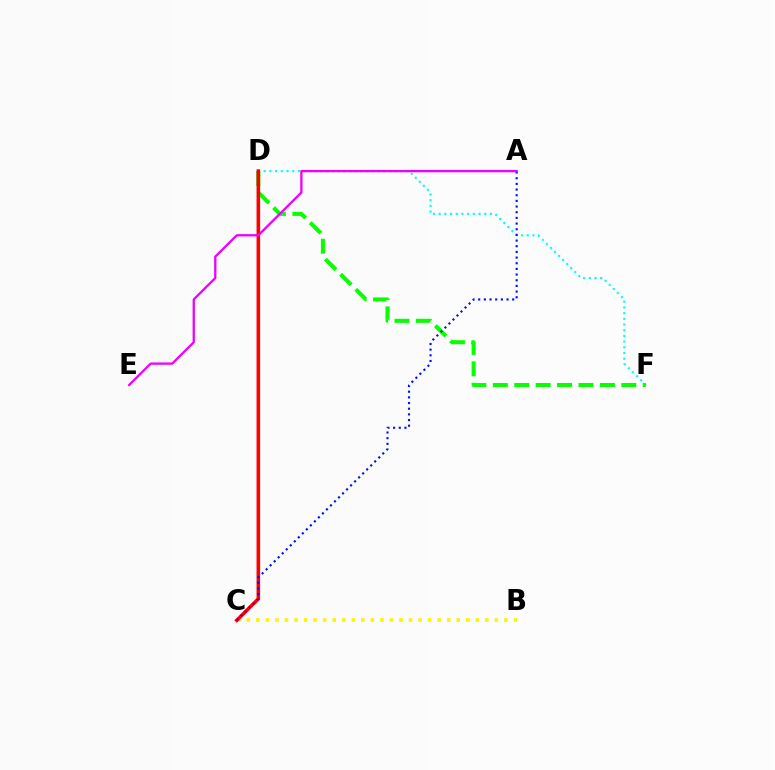{('D', 'F'): [{'color': '#00fff6', 'line_style': 'dotted', 'thickness': 1.55}, {'color': '#08ff00', 'line_style': 'dashed', 'thickness': 2.91}], ('B', 'C'): [{'color': '#fcf500', 'line_style': 'dotted', 'thickness': 2.59}], ('C', 'D'): [{'color': '#ff0000', 'line_style': 'solid', 'thickness': 2.57}], ('A', 'C'): [{'color': '#0010ff', 'line_style': 'dotted', 'thickness': 1.54}], ('A', 'E'): [{'color': '#ee00ff', 'line_style': 'solid', 'thickness': 1.65}]}